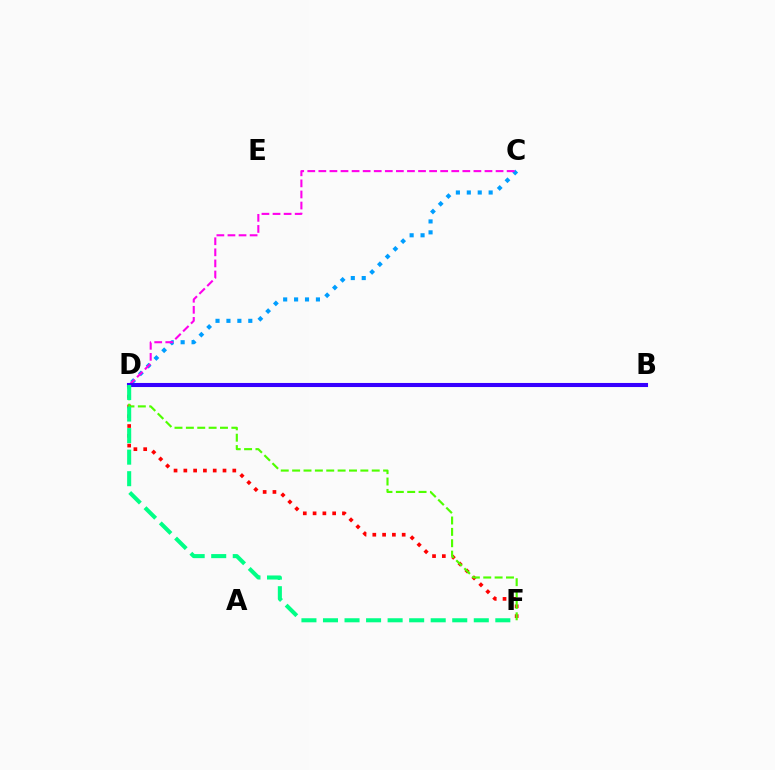{('D', 'F'): [{'color': '#ff0000', 'line_style': 'dotted', 'thickness': 2.66}, {'color': '#4fff00', 'line_style': 'dashed', 'thickness': 1.54}, {'color': '#00ff86', 'line_style': 'dashed', 'thickness': 2.93}], ('B', 'D'): [{'color': '#ffd500', 'line_style': 'dashed', 'thickness': 1.98}, {'color': '#3700ff', 'line_style': 'solid', 'thickness': 2.94}], ('C', 'D'): [{'color': '#009eff', 'line_style': 'dotted', 'thickness': 2.97}, {'color': '#ff00ed', 'line_style': 'dashed', 'thickness': 1.5}]}